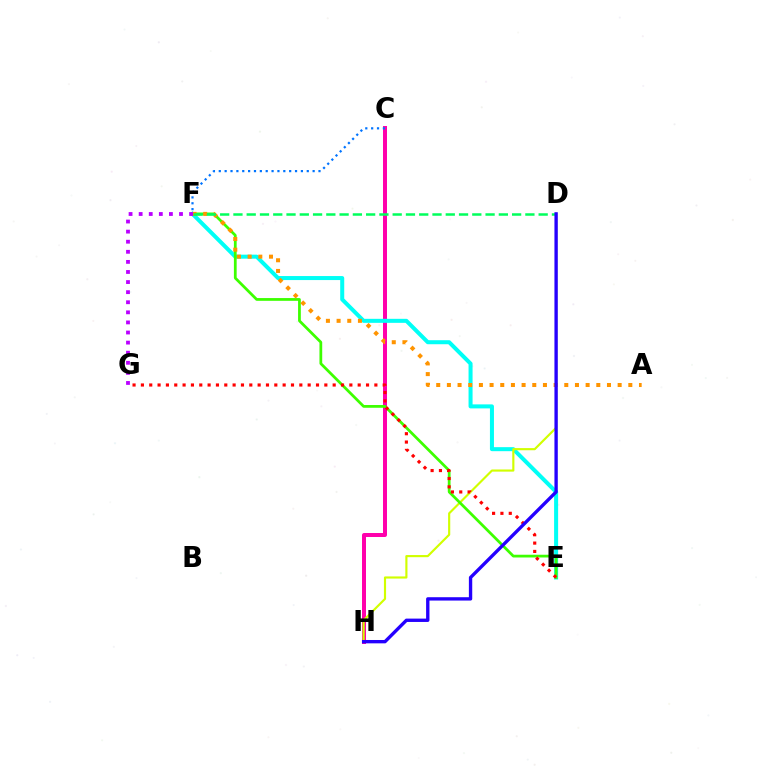{('C', 'H'): [{'color': '#ff00ac', 'line_style': 'solid', 'thickness': 2.87}], ('E', 'F'): [{'color': '#00fff6', 'line_style': 'solid', 'thickness': 2.89}, {'color': '#3dff00', 'line_style': 'solid', 'thickness': 1.98}], ('D', 'H'): [{'color': '#d1ff00', 'line_style': 'solid', 'thickness': 1.55}, {'color': '#2500ff', 'line_style': 'solid', 'thickness': 2.41}], ('C', 'F'): [{'color': '#0074ff', 'line_style': 'dotted', 'thickness': 1.59}], ('A', 'F'): [{'color': '#ff9400', 'line_style': 'dotted', 'thickness': 2.9}], ('D', 'F'): [{'color': '#00ff5c', 'line_style': 'dashed', 'thickness': 1.8}], ('F', 'G'): [{'color': '#b900ff', 'line_style': 'dotted', 'thickness': 2.74}], ('E', 'G'): [{'color': '#ff0000', 'line_style': 'dotted', 'thickness': 2.27}]}